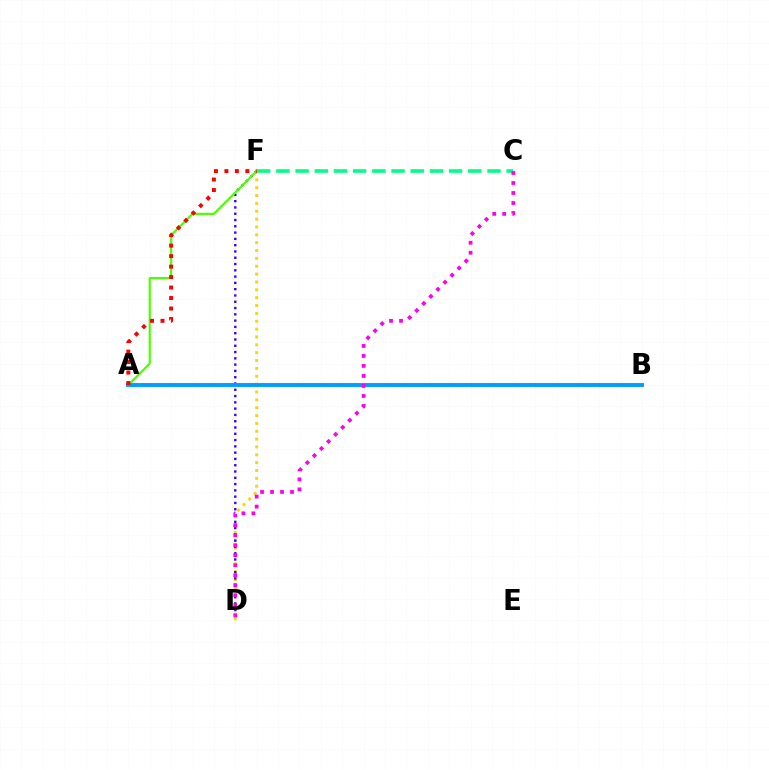{('C', 'F'): [{'color': '#00ff86', 'line_style': 'dashed', 'thickness': 2.61}], ('D', 'F'): [{'color': '#ffd500', 'line_style': 'dotted', 'thickness': 2.13}, {'color': '#3700ff', 'line_style': 'dotted', 'thickness': 1.71}], ('A', 'F'): [{'color': '#4fff00', 'line_style': 'solid', 'thickness': 1.58}, {'color': '#ff0000', 'line_style': 'dotted', 'thickness': 2.85}], ('A', 'B'): [{'color': '#009eff', 'line_style': 'solid', 'thickness': 2.81}], ('C', 'D'): [{'color': '#ff00ed', 'line_style': 'dotted', 'thickness': 2.72}]}